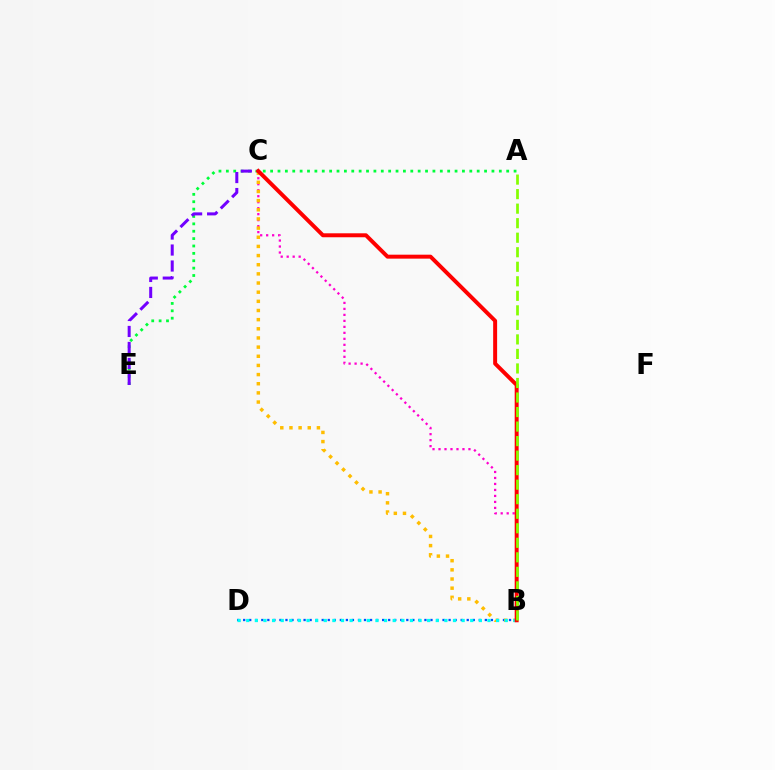{('B', 'D'): [{'color': '#004bff', 'line_style': 'dotted', 'thickness': 1.64}, {'color': '#00fff6', 'line_style': 'dotted', 'thickness': 2.34}], ('A', 'E'): [{'color': '#00ff39', 'line_style': 'dotted', 'thickness': 2.0}], ('B', 'C'): [{'color': '#ff00cf', 'line_style': 'dotted', 'thickness': 1.63}, {'color': '#ffbd00', 'line_style': 'dotted', 'thickness': 2.49}, {'color': '#ff0000', 'line_style': 'solid', 'thickness': 2.85}], ('C', 'E'): [{'color': '#7200ff', 'line_style': 'dashed', 'thickness': 2.17}], ('A', 'B'): [{'color': '#84ff00', 'line_style': 'dashed', 'thickness': 1.97}]}